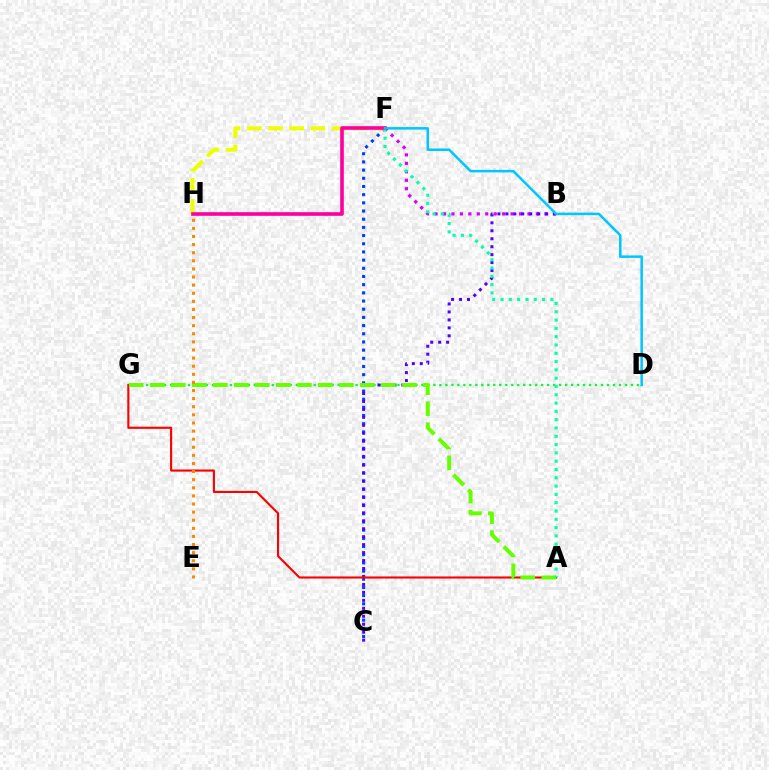{('C', 'F'): [{'color': '#003fff', 'line_style': 'dotted', 'thickness': 2.22}], ('D', 'G'): [{'color': '#00ff27', 'line_style': 'dotted', 'thickness': 1.63}], ('B', 'F'): [{'color': '#d600ff', 'line_style': 'dotted', 'thickness': 2.3}], ('B', 'C'): [{'color': '#4f00ff', 'line_style': 'dotted', 'thickness': 2.16}], ('A', 'G'): [{'color': '#ff0000', 'line_style': 'solid', 'thickness': 1.53}, {'color': '#66ff00', 'line_style': 'dashed', 'thickness': 2.86}], ('A', 'F'): [{'color': '#00ffaf', 'line_style': 'dotted', 'thickness': 2.26}], ('F', 'H'): [{'color': '#eeff00', 'line_style': 'dashed', 'thickness': 2.88}, {'color': '#ff00a0', 'line_style': 'solid', 'thickness': 2.62}], ('E', 'H'): [{'color': '#ff8800', 'line_style': 'dotted', 'thickness': 2.2}], ('D', 'F'): [{'color': '#00c7ff', 'line_style': 'solid', 'thickness': 1.82}]}